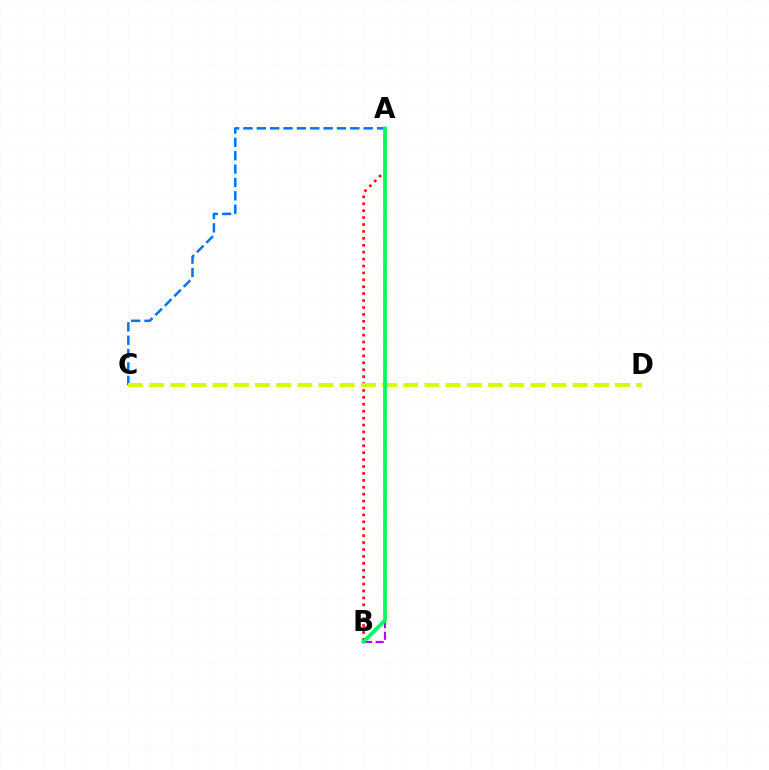{('A', 'C'): [{'color': '#0074ff', 'line_style': 'dashed', 'thickness': 1.82}], ('A', 'B'): [{'color': '#ff0000', 'line_style': 'dotted', 'thickness': 1.88}, {'color': '#b900ff', 'line_style': 'dashed', 'thickness': 1.58}, {'color': '#00ff5c', 'line_style': 'solid', 'thickness': 2.69}], ('C', 'D'): [{'color': '#d1ff00', 'line_style': 'dashed', 'thickness': 2.88}]}